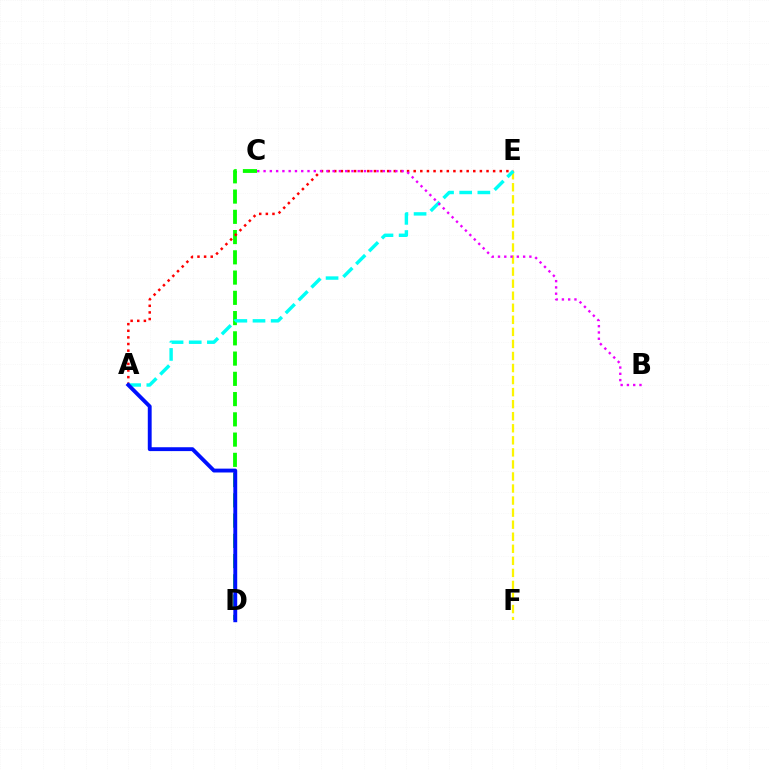{('C', 'D'): [{'color': '#08ff00', 'line_style': 'dashed', 'thickness': 2.75}], ('E', 'F'): [{'color': '#fcf500', 'line_style': 'dashed', 'thickness': 1.64}], ('A', 'E'): [{'color': '#ff0000', 'line_style': 'dotted', 'thickness': 1.8}, {'color': '#00fff6', 'line_style': 'dashed', 'thickness': 2.47}], ('B', 'C'): [{'color': '#ee00ff', 'line_style': 'dotted', 'thickness': 1.71}], ('A', 'D'): [{'color': '#0010ff', 'line_style': 'solid', 'thickness': 2.78}]}